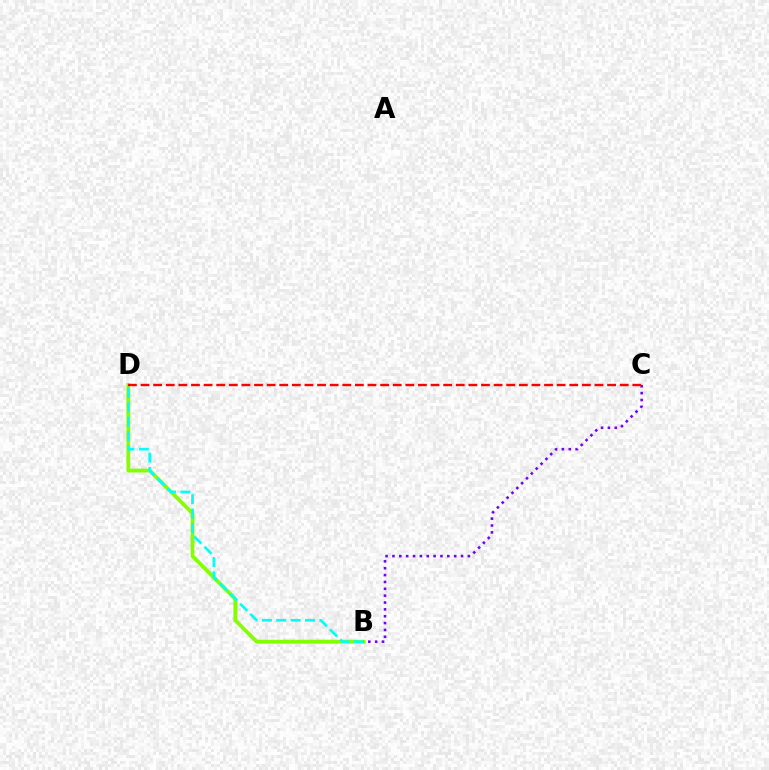{('B', 'D'): [{'color': '#84ff00', 'line_style': 'solid', 'thickness': 2.74}, {'color': '#00fff6', 'line_style': 'dashed', 'thickness': 1.95}], ('B', 'C'): [{'color': '#7200ff', 'line_style': 'dotted', 'thickness': 1.86}], ('C', 'D'): [{'color': '#ff0000', 'line_style': 'dashed', 'thickness': 1.71}]}